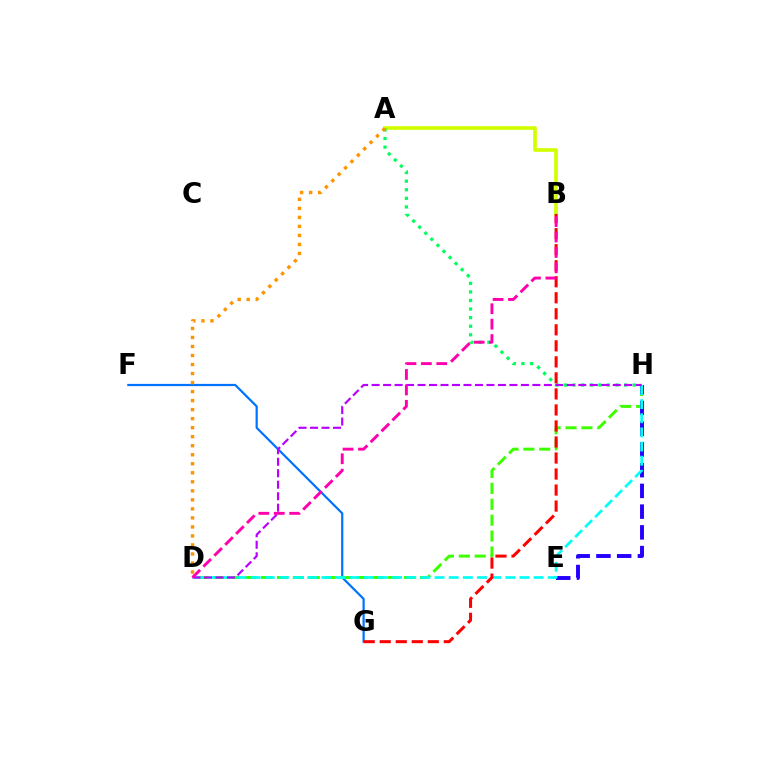{('F', 'G'): [{'color': '#0074ff', 'line_style': 'solid', 'thickness': 1.6}], ('D', 'H'): [{'color': '#3dff00', 'line_style': 'dashed', 'thickness': 2.16}, {'color': '#00fff6', 'line_style': 'dashed', 'thickness': 1.92}, {'color': '#b900ff', 'line_style': 'dashed', 'thickness': 1.56}], ('A', 'B'): [{'color': '#d1ff00', 'line_style': 'solid', 'thickness': 2.65}], ('E', 'H'): [{'color': '#2500ff', 'line_style': 'dashed', 'thickness': 2.82}], ('A', 'H'): [{'color': '#00ff5c', 'line_style': 'dotted', 'thickness': 2.33}], ('B', 'G'): [{'color': '#ff0000', 'line_style': 'dashed', 'thickness': 2.18}], ('B', 'D'): [{'color': '#ff00ac', 'line_style': 'dashed', 'thickness': 2.09}], ('A', 'D'): [{'color': '#ff9400', 'line_style': 'dotted', 'thickness': 2.45}]}